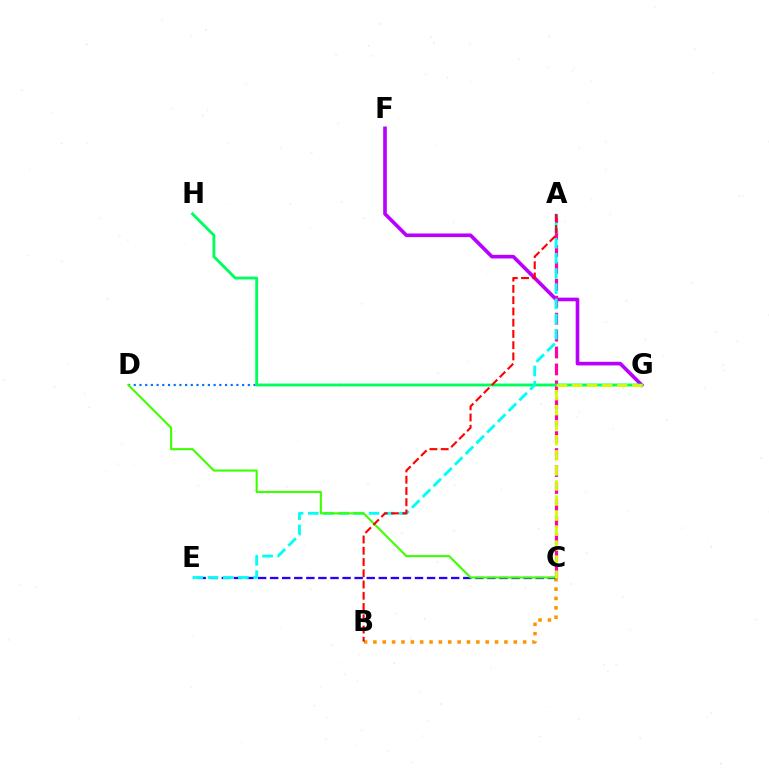{('D', 'G'): [{'color': '#0074ff', 'line_style': 'dotted', 'thickness': 1.55}], ('B', 'C'): [{'color': '#ff9400', 'line_style': 'dotted', 'thickness': 2.54}], ('F', 'G'): [{'color': '#b900ff', 'line_style': 'solid', 'thickness': 2.62}], ('A', 'C'): [{'color': '#ff00ac', 'line_style': 'dashed', 'thickness': 2.3}], ('G', 'H'): [{'color': '#00ff5c', 'line_style': 'solid', 'thickness': 2.04}], ('C', 'E'): [{'color': '#2500ff', 'line_style': 'dashed', 'thickness': 1.64}], ('A', 'E'): [{'color': '#00fff6', 'line_style': 'dashed', 'thickness': 2.06}], ('C', 'D'): [{'color': '#3dff00', 'line_style': 'solid', 'thickness': 1.51}], ('A', 'B'): [{'color': '#ff0000', 'line_style': 'dashed', 'thickness': 1.53}], ('C', 'G'): [{'color': '#d1ff00', 'line_style': 'dashed', 'thickness': 2.05}]}